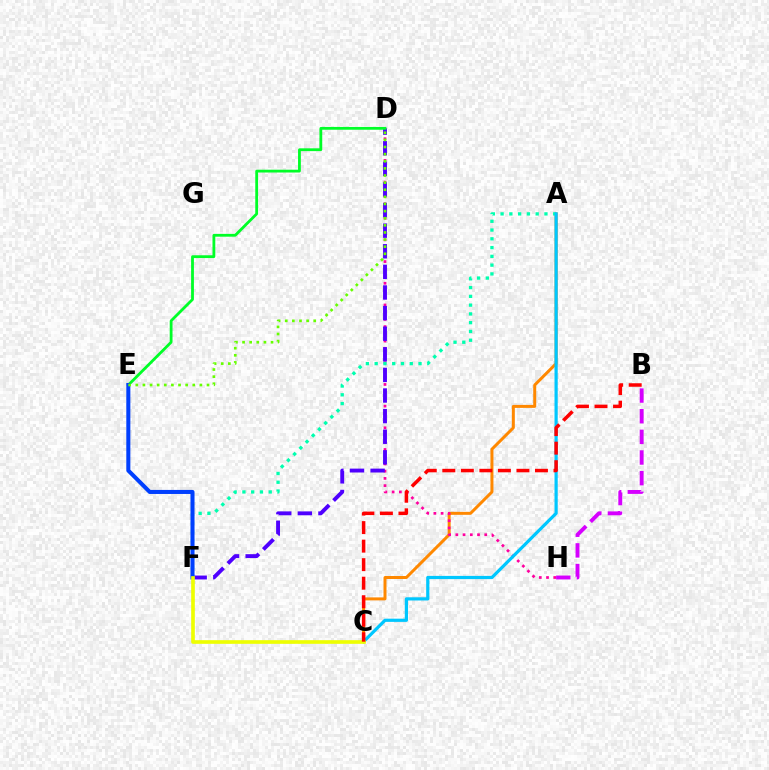{('A', 'C'): [{'color': '#ff8800', 'line_style': 'solid', 'thickness': 2.15}, {'color': '#00c7ff', 'line_style': 'solid', 'thickness': 2.3}], ('D', 'H'): [{'color': '#ff00a0', 'line_style': 'dotted', 'thickness': 1.96}], ('D', 'F'): [{'color': '#4f00ff', 'line_style': 'dashed', 'thickness': 2.8}], ('B', 'H'): [{'color': '#d600ff', 'line_style': 'dashed', 'thickness': 2.8}], ('D', 'E'): [{'color': '#00ff27', 'line_style': 'solid', 'thickness': 2.02}, {'color': '#66ff00', 'line_style': 'dotted', 'thickness': 1.93}], ('A', 'F'): [{'color': '#00ffaf', 'line_style': 'dotted', 'thickness': 2.38}], ('E', 'F'): [{'color': '#003fff', 'line_style': 'solid', 'thickness': 2.91}], ('C', 'F'): [{'color': '#eeff00', 'line_style': 'solid', 'thickness': 2.63}], ('B', 'C'): [{'color': '#ff0000', 'line_style': 'dashed', 'thickness': 2.52}]}